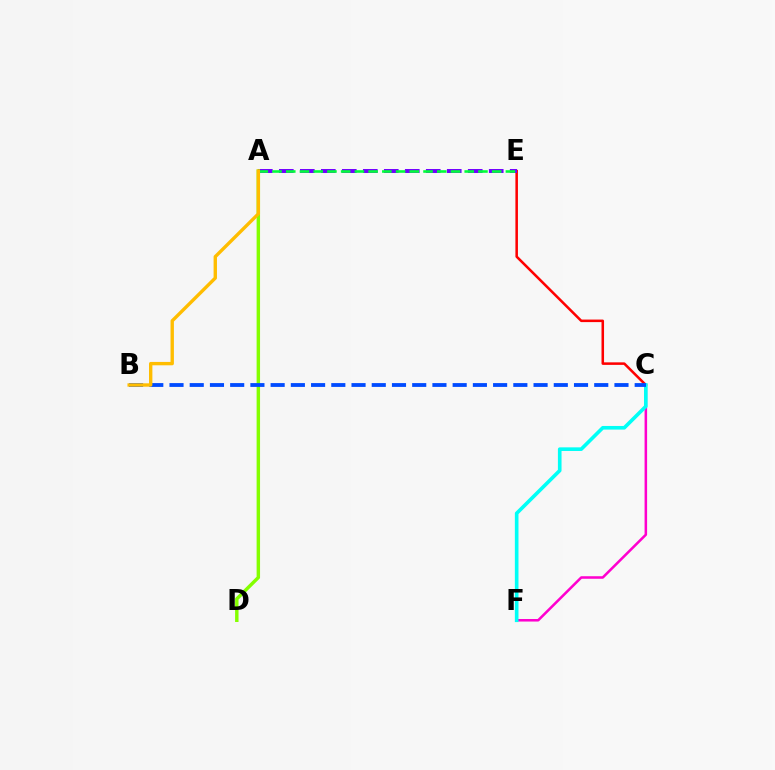{('C', 'F'): [{'color': '#ff00cf', 'line_style': 'solid', 'thickness': 1.83}, {'color': '#00fff6', 'line_style': 'solid', 'thickness': 2.61}], ('C', 'E'): [{'color': '#ff0000', 'line_style': 'solid', 'thickness': 1.83}], ('A', 'E'): [{'color': '#7200ff', 'line_style': 'dashed', 'thickness': 2.85}, {'color': '#00ff39', 'line_style': 'dashed', 'thickness': 1.87}], ('A', 'D'): [{'color': '#84ff00', 'line_style': 'solid', 'thickness': 2.47}], ('B', 'C'): [{'color': '#004bff', 'line_style': 'dashed', 'thickness': 2.75}], ('A', 'B'): [{'color': '#ffbd00', 'line_style': 'solid', 'thickness': 2.43}]}